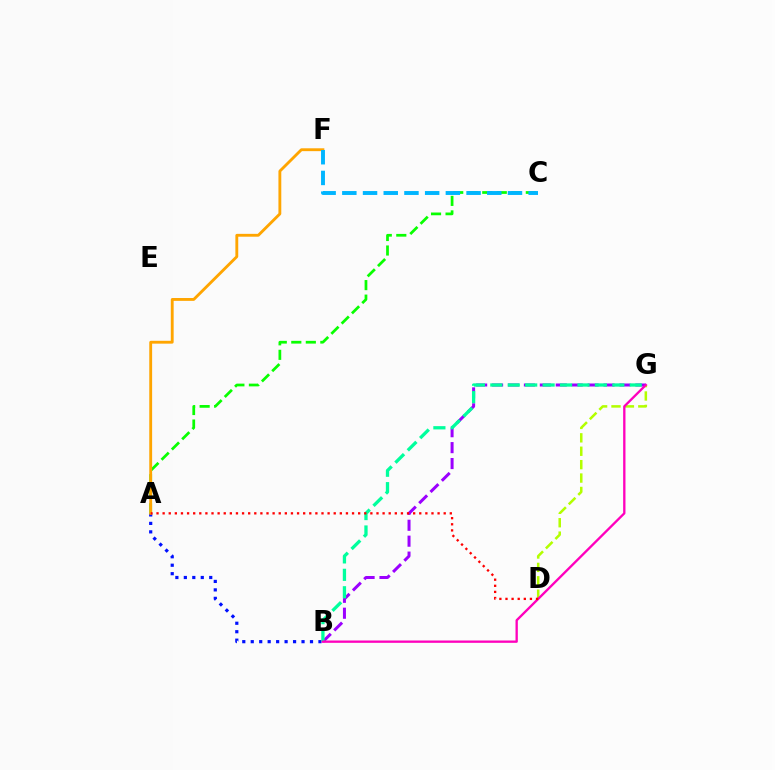{('B', 'G'): [{'color': '#9b00ff', 'line_style': 'dashed', 'thickness': 2.16}, {'color': '#00ff9d', 'line_style': 'dashed', 'thickness': 2.37}, {'color': '#ff00bd', 'line_style': 'solid', 'thickness': 1.67}], ('A', 'B'): [{'color': '#0010ff', 'line_style': 'dotted', 'thickness': 2.3}], ('A', 'C'): [{'color': '#08ff00', 'line_style': 'dashed', 'thickness': 1.97}], ('A', 'F'): [{'color': '#ffa500', 'line_style': 'solid', 'thickness': 2.05}], ('D', 'G'): [{'color': '#b3ff00', 'line_style': 'dashed', 'thickness': 1.82}], ('A', 'D'): [{'color': '#ff0000', 'line_style': 'dotted', 'thickness': 1.66}], ('C', 'F'): [{'color': '#00b5ff', 'line_style': 'dashed', 'thickness': 2.81}]}